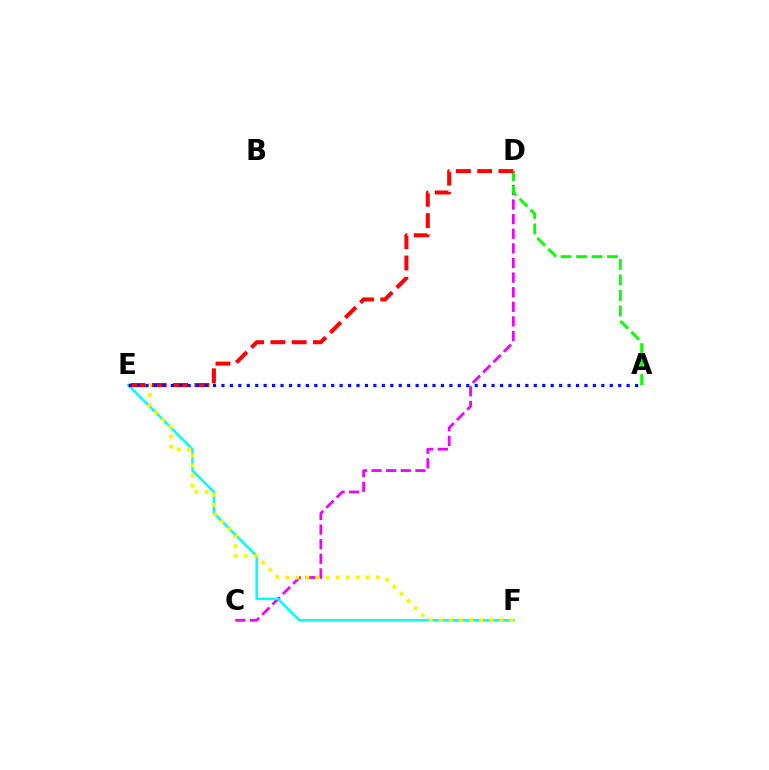{('C', 'D'): [{'color': '#ee00ff', 'line_style': 'dashed', 'thickness': 1.98}], ('E', 'F'): [{'color': '#00fff6', 'line_style': 'solid', 'thickness': 1.83}, {'color': '#fcf500', 'line_style': 'dotted', 'thickness': 2.74}], ('A', 'D'): [{'color': '#08ff00', 'line_style': 'dashed', 'thickness': 2.11}], ('D', 'E'): [{'color': '#ff0000', 'line_style': 'dashed', 'thickness': 2.89}], ('A', 'E'): [{'color': '#0010ff', 'line_style': 'dotted', 'thickness': 2.29}]}